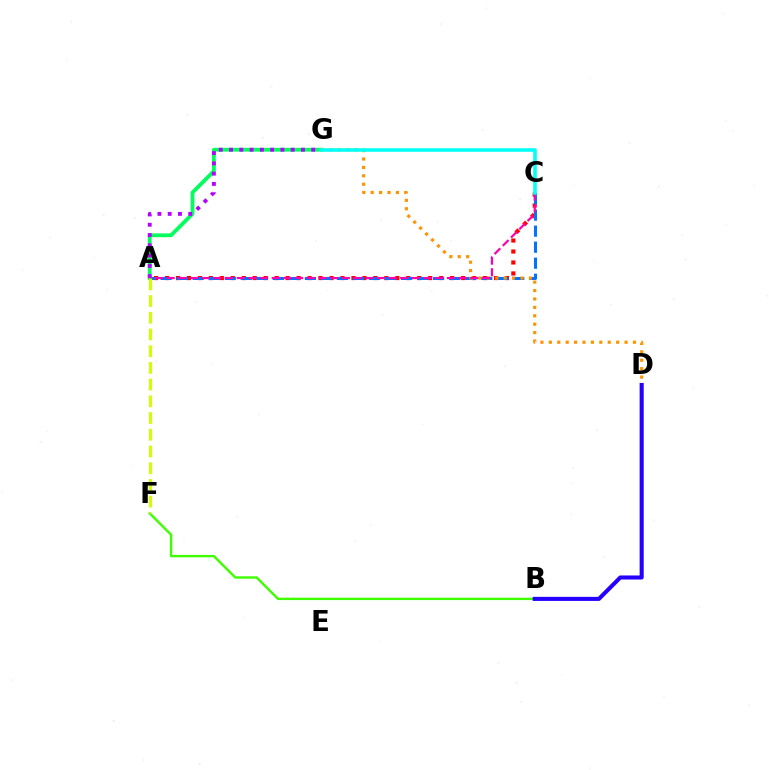{('A', 'G'): [{'color': '#00ff5c', 'line_style': 'solid', 'thickness': 2.74}, {'color': '#b900ff', 'line_style': 'dotted', 'thickness': 2.79}], ('A', 'C'): [{'color': '#ff0000', 'line_style': 'dotted', 'thickness': 2.98}, {'color': '#0074ff', 'line_style': 'dashed', 'thickness': 2.18}, {'color': '#ff00ac', 'line_style': 'dashed', 'thickness': 1.59}], ('B', 'F'): [{'color': '#3dff00', 'line_style': 'solid', 'thickness': 1.72}], ('D', 'G'): [{'color': '#ff9400', 'line_style': 'dotted', 'thickness': 2.29}], ('C', 'G'): [{'color': '#00fff6', 'line_style': 'solid', 'thickness': 2.56}], ('B', 'D'): [{'color': '#2500ff', 'line_style': 'solid', 'thickness': 2.93}], ('A', 'F'): [{'color': '#d1ff00', 'line_style': 'dashed', 'thickness': 2.27}]}